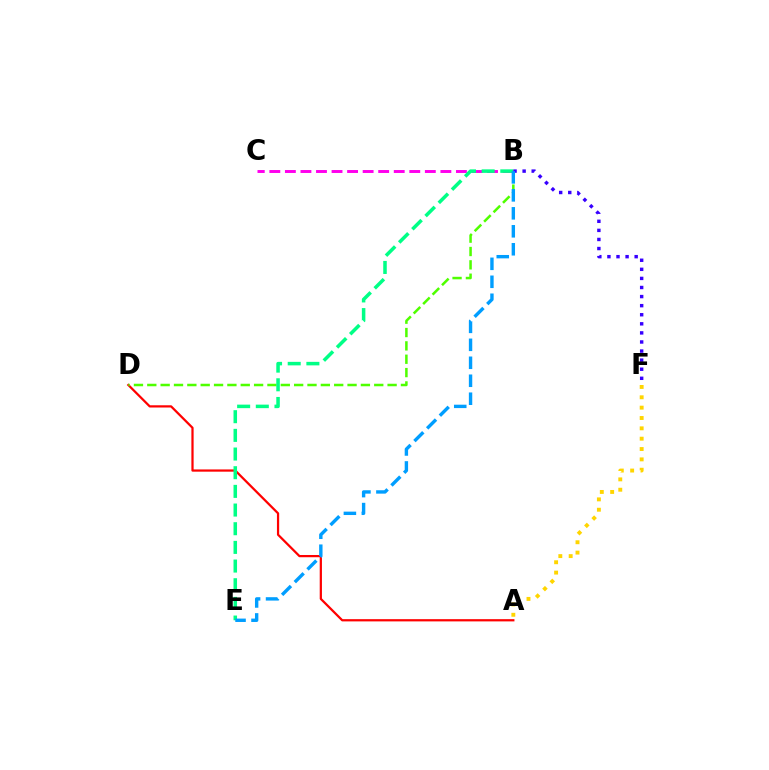{('A', 'D'): [{'color': '#ff0000', 'line_style': 'solid', 'thickness': 1.61}], ('B', 'D'): [{'color': '#4fff00', 'line_style': 'dashed', 'thickness': 1.81}], ('A', 'F'): [{'color': '#ffd500', 'line_style': 'dotted', 'thickness': 2.81}], ('B', 'C'): [{'color': '#ff00ed', 'line_style': 'dashed', 'thickness': 2.11}], ('B', 'E'): [{'color': '#00ff86', 'line_style': 'dashed', 'thickness': 2.54}, {'color': '#009eff', 'line_style': 'dashed', 'thickness': 2.44}], ('B', 'F'): [{'color': '#3700ff', 'line_style': 'dotted', 'thickness': 2.47}]}